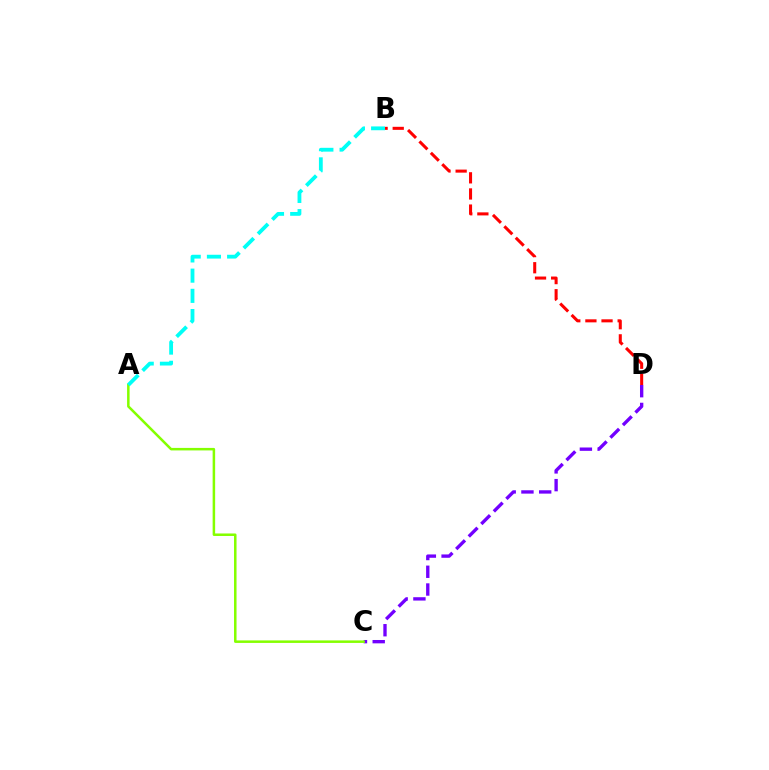{('B', 'D'): [{'color': '#ff0000', 'line_style': 'dashed', 'thickness': 2.19}], ('C', 'D'): [{'color': '#7200ff', 'line_style': 'dashed', 'thickness': 2.41}], ('A', 'C'): [{'color': '#84ff00', 'line_style': 'solid', 'thickness': 1.81}], ('A', 'B'): [{'color': '#00fff6', 'line_style': 'dashed', 'thickness': 2.74}]}